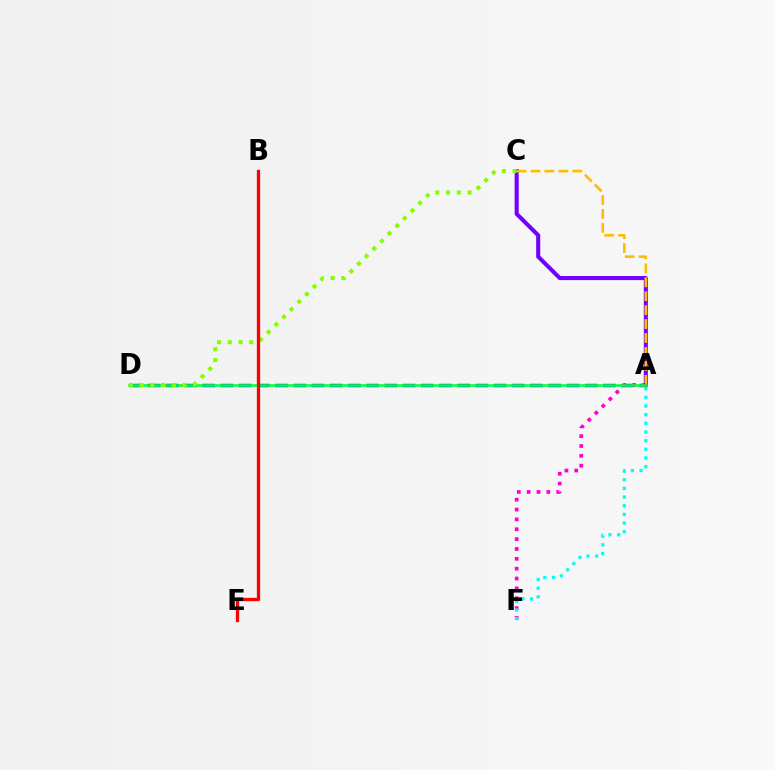{('A', 'D'): [{'color': '#004bff', 'line_style': 'dashed', 'thickness': 2.47}, {'color': '#00ff39', 'line_style': 'solid', 'thickness': 1.82}], ('A', 'C'): [{'color': '#7200ff', 'line_style': 'solid', 'thickness': 2.93}, {'color': '#ffbd00', 'line_style': 'dashed', 'thickness': 1.89}], ('A', 'F'): [{'color': '#ff00cf', 'line_style': 'dotted', 'thickness': 2.68}, {'color': '#00fff6', 'line_style': 'dotted', 'thickness': 2.35}], ('C', 'D'): [{'color': '#84ff00', 'line_style': 'dotted', 'thickness': 2.93}], ('B', 'E'): [{'color': '#ff0000', 'line_style': 'solid', 'thickness': 2.38}]}